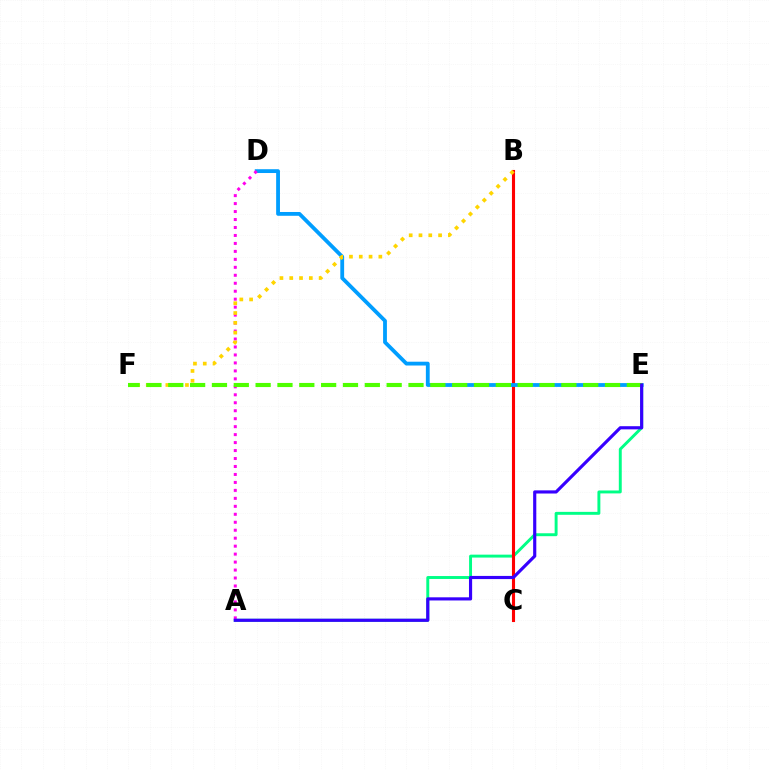{('A', 'E'): [{'color': '#00ff86', 'line_style': 'solid', 'thickness': 2.11}, {'color': '#3700ff', 'line_style': 'solid', 'thickness': 2.27}], ('B', 'C'): [{'color': '#ff0000', 'line_style': 'solid', 'thickness': 2.23}], ('D', 'E'): [{'color': '#009eff', 'line_style': 'solid', 'thickness': 2.74}], ('A', 'D'): [{'color': '#ff00ed', 'line_style': 'dotted', 'thickness': 2.16}], ('B', 'F'): [{'color': '#ffd500', 'line_style': 'dotted', 'thickness': 2.66}], ('E', 'F'): [{'color': '#4fff00', 'line_style': 'dashed', 'thickness': 2.97}]}